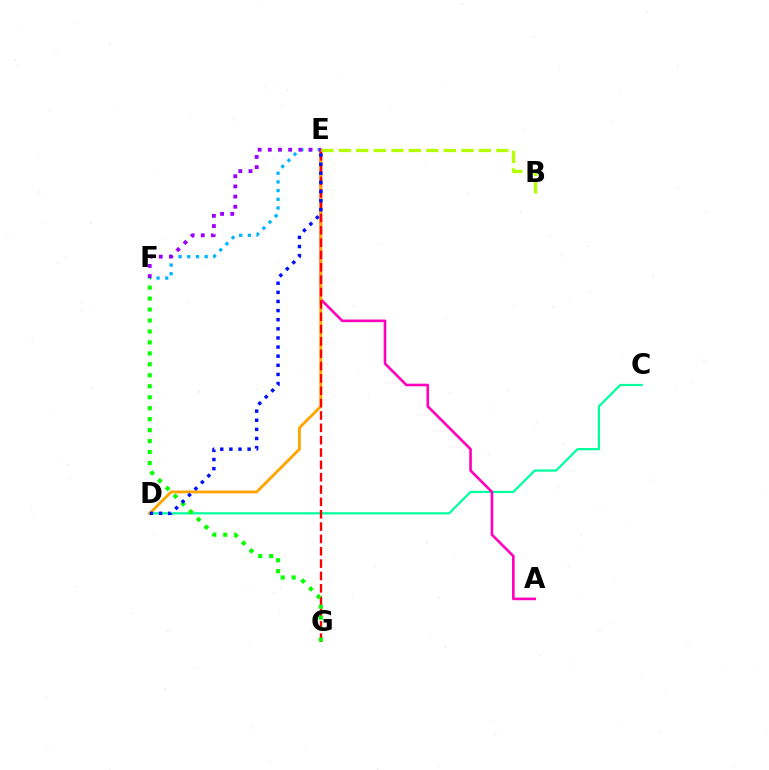{('C', 'D'): [{'color': '#00ff9d', 'line_style': 'solid', 'thickness': 1.61}], ('E', 'F'): [{'color': '#00b5ff', 'line_style': 'dotted', 'thickness': 2.36}, {'color': '#9b00ff', 'line_style': 'dotted', 'thickness': 2.76}], ('B', 'E'): [{'color': '#b3ff00', 'line_style': 'dashed', 'thickness': 2.38}], ('A', 'E'): [{'color': '#ff00bd', 'line_style': 'solid', 'thickness': 1.89}], ('D', 'E'): [{'color': '#ffa500', 'line_style': 'solid', 'thickness': 2.06}, {'color': '#0010ff', 'line_style': 'dotted', 'thickness': 2.48}], ('E', 'G'): [{'color': '#ff0000', 'line_style': 'dashed', 'thickness': 1.68}], ('F', 'G'): [{'color': '#08ff00', 'line_style': 'dotted', 'thickness': 2.98}]}